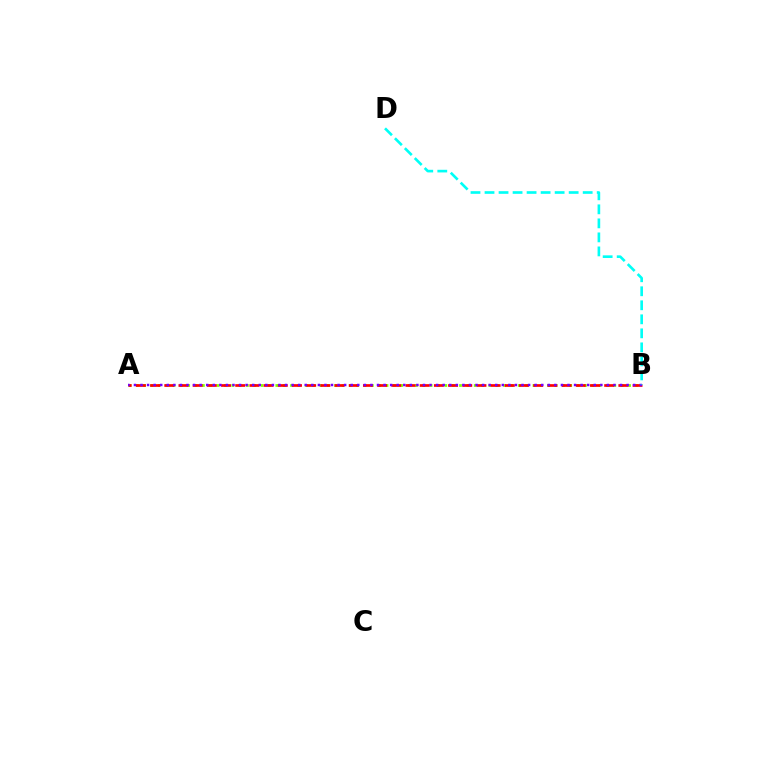{('A', 'B'): [{'color': '#84ff00', 'line_style': 'dotted', 'thickness': 2.0}, {'color': '#ff0000', 'line_style': 'dashed', 'thickness': 1.93}, {'color': '#7200ff', 'line_style': 'dotted', 'thickness': 1.78}], ('B', 'D'): [{'color': '#00fff6', 'line_style': 'dashed', 'thickness': 1.9}]}